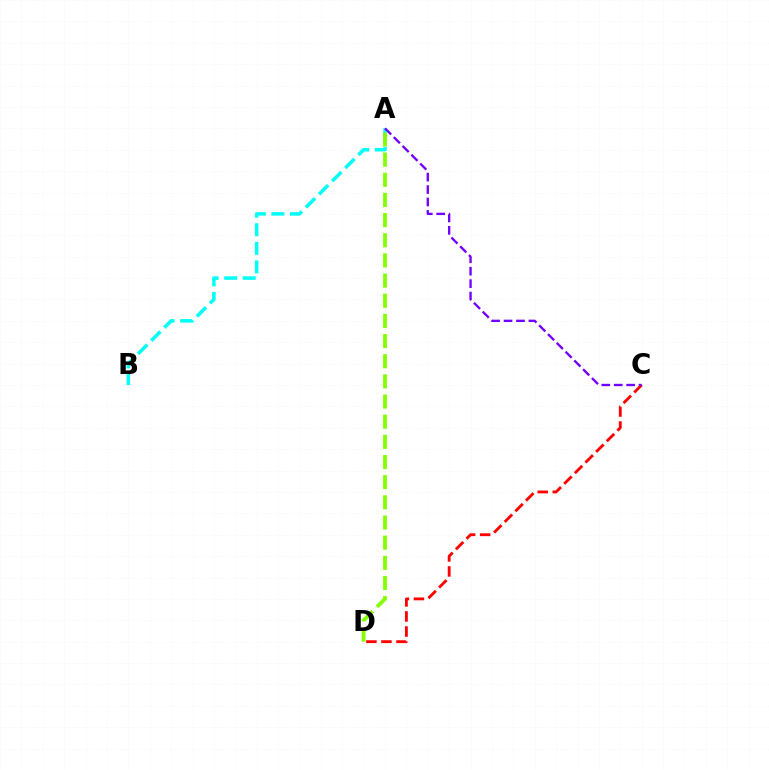{('C', 'D'): [{'color': '#ff0000', 'line_style': 'dashed', 'thickness': 2.04}], ('A', 'B'): [{'color': '#00fff6', 'line_style': 'dashed', 'thickness': 2.52}], ('A', 'D'): [{'color': '#84ff00', 'line_style': 'dashed', 'thickness': 2.74}], ('A', 'C'): [{'color': '#7200ff', 'line_style': 'dashed', 'thickness': 1.69}]}